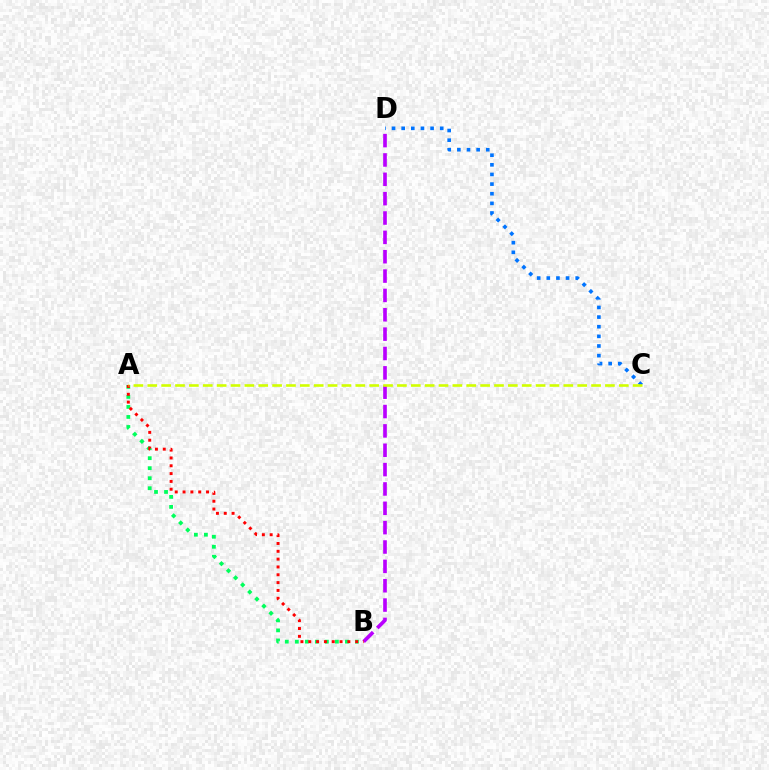{('C', 'D'): [{'color': '#0074ff', 'line_style': 'dotted', 'thickness': 2.62}], ('B', 'D'): [{'color': '#b900ff', 'line_style': 'dashed', 'thickness': 2.63}], ('A', 'B'): [{'color': '#00ff5c', 'line_style': 'dotted', 'thickness': 2.72}, {'color': '#ff0000', 'line_style': 'dotted', 'thickness': 2.13}], ('A', 'C'): [{'color': '#d1ff00', 'line_style': 'dashed', 'thickness': 1.88}]}